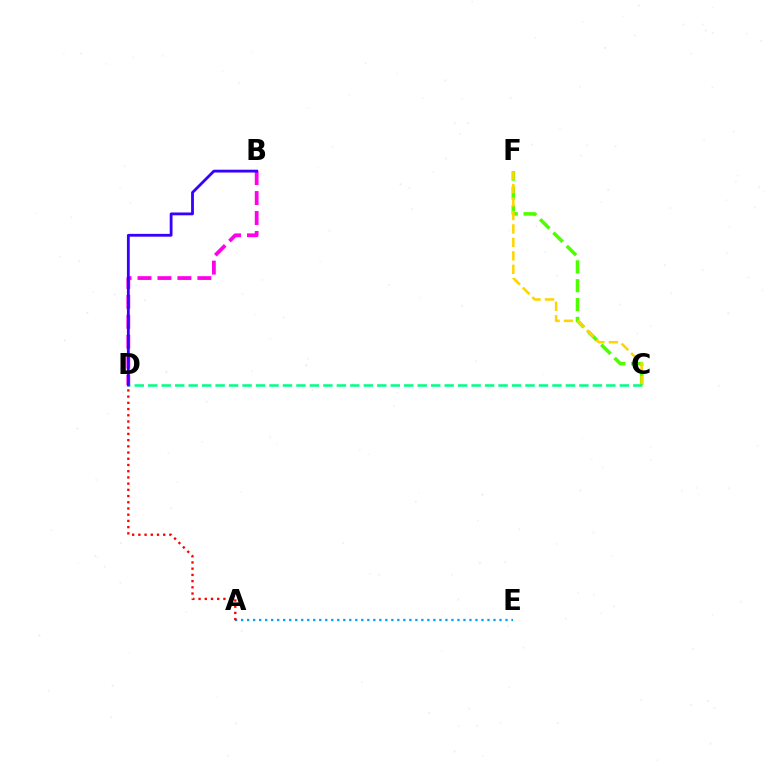{('C', 'F'): [{'color': '#4fff00', 'line_style': 'dashed', 'thickness': 2.56}, {'color': '#ffd500', 'line_style': 'dashed', 'thickness': 1.83}], ('A', 'E'): [{'color': '#009eff', 'line_style': 'dotted', 'thickness': 1.63}], ('B', 'D'): [{'color': '#ff00ed', 'line_style': 'dashed', 'thickness': 2.71}, {'color': '#3700ff', 'line_style': 'solid', 'thickness': 2.02}], ('A', 'D'): [{'color': '#ff0000', 'line_style': 'dotted', 'thickness': 1.69}], ('C', 'D'): [{'color': '#00ff86', 'line_style': 'dashed', 'thickness': 1.83}]}